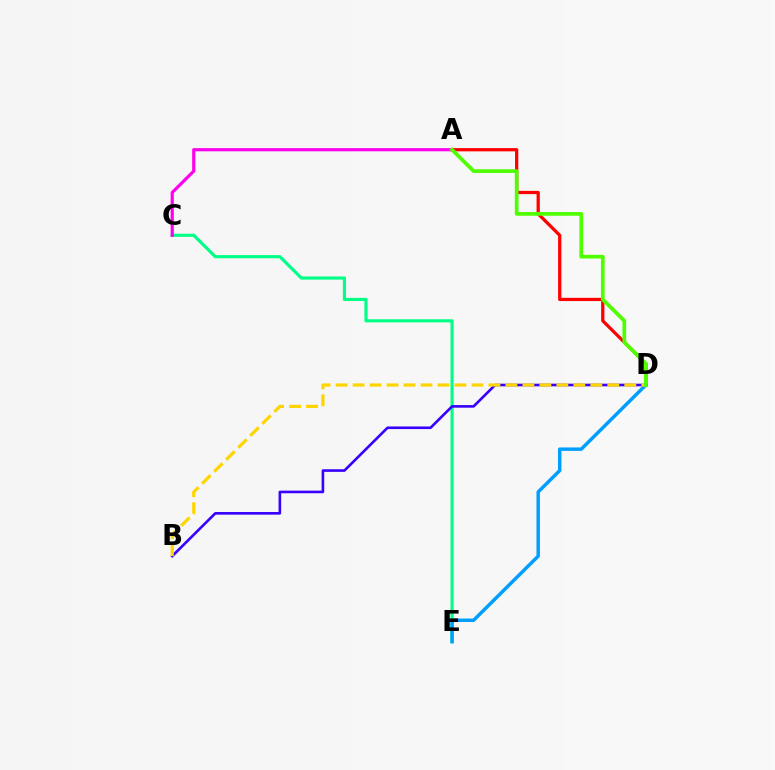{('A', 'D'): [{'color': '#ff0000', 'line_style': 'solid', 'thickness': 2.34}, {'color': '#4fff00', 'line_style': 'solid', 'thickness': 2.68}], ('C', 'E'): [{'color': '#00ff86', 'line_style': 'solid', 'thickness': 2.26}], ('D', 'E'): [{'color': '#009eff', 'line_style': 'solid', 'thickness': 2.49}], ('B', 'D'): [{'color': '#3700ff', 'line_style': 'solid', 'thickness': 1.89}, {'color': '#ffd500', 'line_style': 'dashed', 'thickness': 2.31}], ('A', 'C'): [{'color': '#ff00ed', 'line_style': 'solid', 'thickness': 2.29}]}